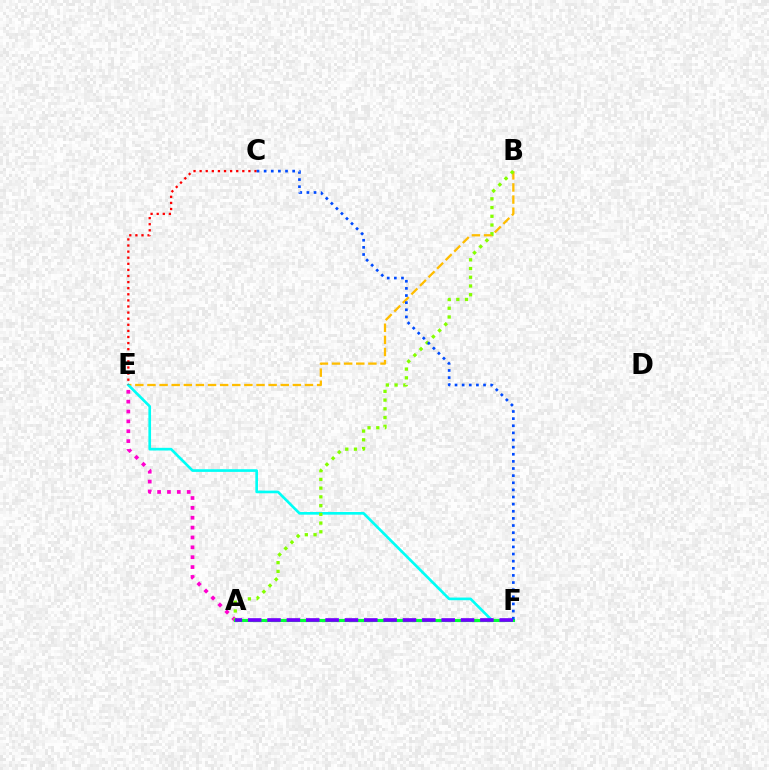{('A', 'E'): [{'color': '#ff00cf', 'line_style': 'dotted', 'thickness': 2.68}], ('B', 'E'): [{'color': '#ffbd00', 'line_style': 'dashed', 'thickness': 1.65}], ('E', 'F'): [{'color': '#00fff6', 'line_style': 'solid', 'thickness': 1.92}], ('A', 'B'): [{'color': '#84ff00', 'line_style': 'dotted', 'thickness': 2.37}], ('A', 'F'): [{'color': '#00ff39', 'line_style': 'solid', 'thickness': 2.26}, {'color': '#7200ff', 'line_style': 'dashed', 'thickness': 2.63}], ('C', 'E'): [{'color': '#ff0000', 'line_style': 'dotted', 'thickness': 1.66}], ('C', 'F'): [{'color': '#004bff', 'line_style': 'dotted', 'thickness': 1.94}]}